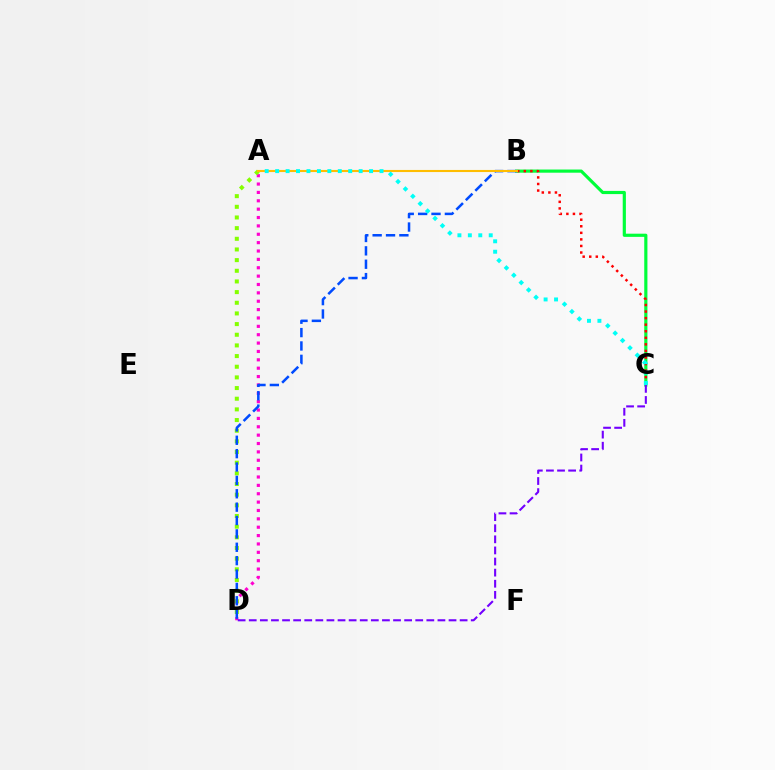{('B', 'C'): [{'color': '#00ff39', 'line_style': 'solid', 'thickness': 2.28}, {'color': '#ff0000', 'line_style': 'dotted', 'thickness': 1.78}], ('A', 'D'): [{'color': '#ff00cf', 'line_style': 'dotted', 'thickness': 2.27}, {'color': '#84ff00', 'line_style': 'dotted', 'thickness': 2.9}], ('C', 'D'): [{'color': '#7200ff', 'line_style': 'dashed', 'thickness': 1.51}], ('B', 'D'): [{'color': '#004bff', 'line_style': 'dashed', 'thickness': 1.82}], ('A', 'B'): [{'color': '#ffbd00', 'line_style': 'solid', 'thickness': 1.51}], ('A', 'C'): [{'color': '#00fff6', 'line_style': 'dotted', 'thickness': 2.84}]}